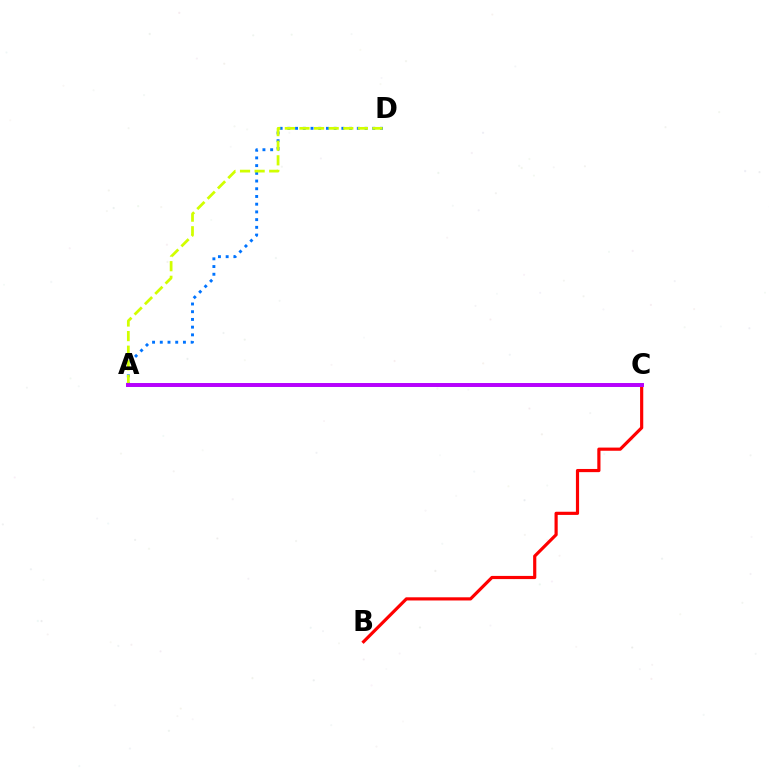{('A', 'D'): [{'color': '#0074ff', 'line_style': 'dotted', 'thickness': 2.1}, {'color': '#d1ff00', 'line_style': 'dashed', 'thickness': 1.98}], ('B', 'C'): [{'color': '#ff0000', 'line_style': 'solid', 'thickness': 2.28}], ('A', 'C'): [{'color': '#00ff5c', 'line_style': 'solid', 'thickness': 2.56}, {'color': '#b900ff', 'line_style': 'solid', 'thickness': 2.83}]}